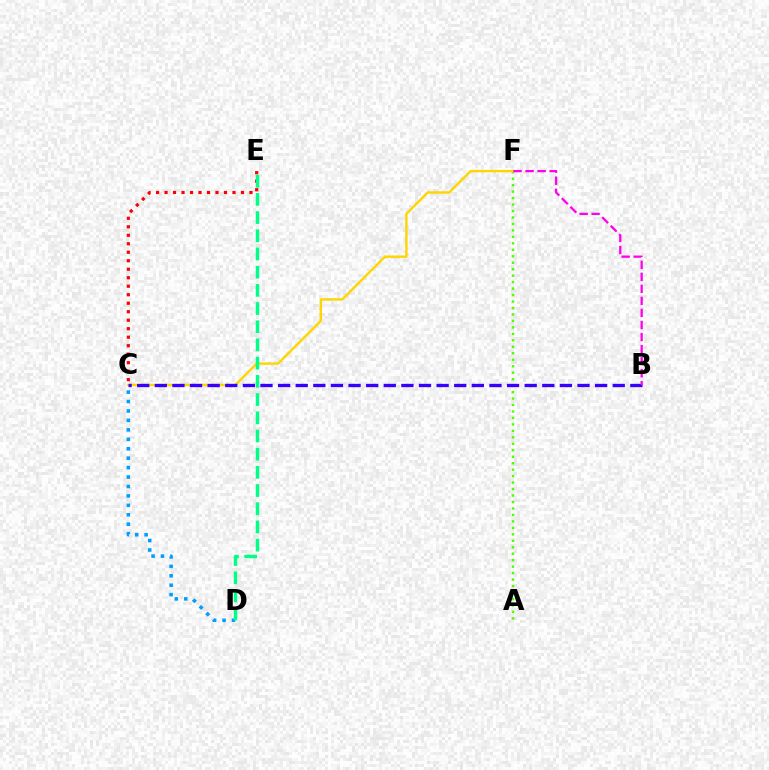{('A', 'F'): [{'color': '#4fff00', 'line_style': 'dotted', 'thickness': 1.76}], ('C', 'F'): [{'color': '#ffd500', 'line_style': 'solid', 'thickness': 1.71}], ('C', 'E'): [{'color': '#ff0000', 'line_style': 'dotted', 'thickness': 2.31}], ('C', 'D'): [{'color': '#009eff', 'line_style': 'dotted', 'thickness': 2.56}], ('B', 'C'): [{'color': '#3700ff', 'line_style': 'dashed', 'thickness': 2.39}], ('D', 'E'): [{'color': '#00ff86', 'line_style': 'dashed', 'thickness': 2.47}], ('B', 'F'): [{'color': '#ff00ed', 'line_style': 'dashed', 'thickness': 1.64}]}